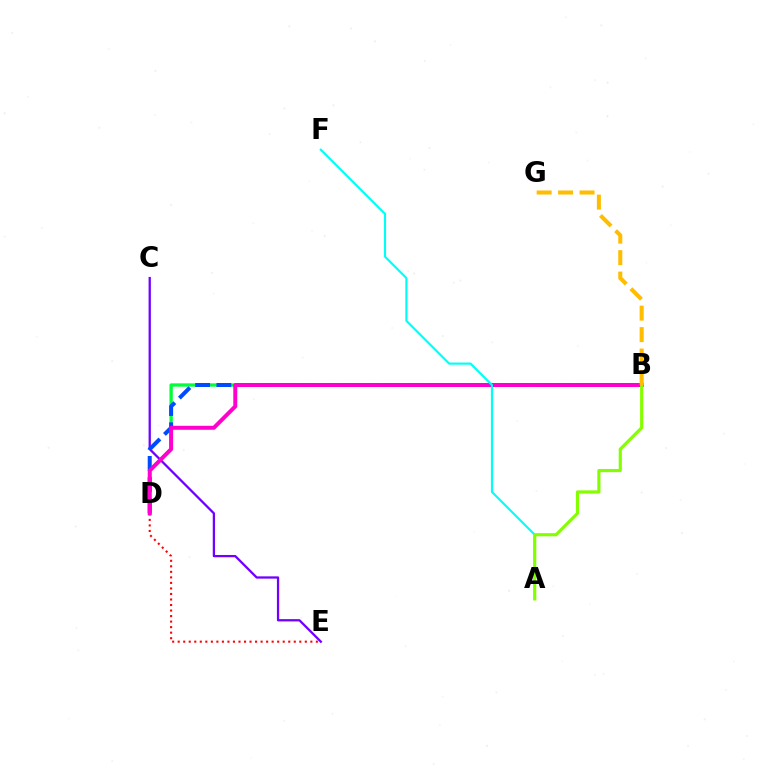{('B', 'D'): [{'color': '#00ff39', 'line_style': 'solid', 'thickness': 2.38}, {'color': '#004bff', 'line_style': 'dashed', 'thickness': 2.89}, {'color': '#ff00cf', 'line_style': 'solid', 'thickness': 2.86}], ('C', 'E'): [{'color': '#7200ff', 'line_style': 'solid', 'thickness': 1.65}], ('D', 'E'): [{'color': '#ff0000', 'line_style': 'dotted', 'thickness': 1.5}], ('A', 'F'): [{'color': '#00fff6', 'line_style': 'solid', 'thickness': 1.54}], ('A', 'B'): [{'color': '#84ff00', 'line_style': 'solid', 'thickness': 2.27}], ('B', 'G'): [{'color': '#ffbd00', 'line_style': 'dashed', 'thickness': 2.91}]}